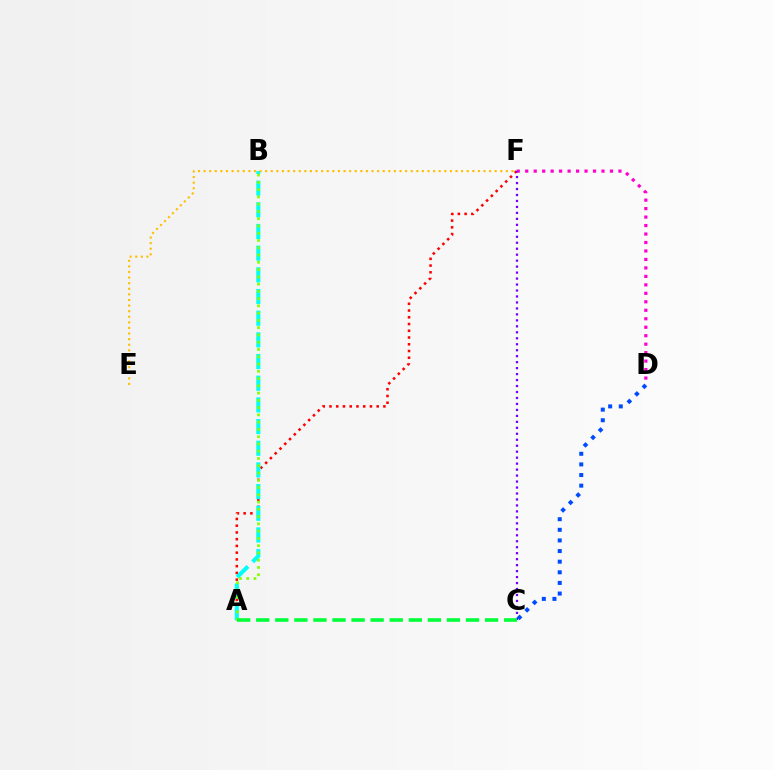{('A', 'F'): [{'color': '#ff0000', 'line_style': 'dotted', 'thickness': 1.83}], ('D', 'F'): [{'color': '#ff00cf', 'line_style': 'dotted', 'thickness': 2.3}], ('C', 'F'): [{'color': '#7200ff', 'line_style': 'dotted', 'thickness': 1.62}], ('A', 'B'): [{'color': '#00fff6', 'line_style': 'dashed', 'thickness': 2.94}, {'color': '#84ff00', 'line_style': 'dotted', 'thickness': 1.97}], ('A', 'C'): [{'color': '#00ff39', 'line_style': 'dashed', 'thickness': 2.59}], ('C', 'D'): [{'color': '#004bff', 'line_style': 'dotted', 'thickness': 2.89}], ('E', 'F'): [{'color': '#ffbd00', 'line_style': 'dotted', 'thickness': 1.52}]}